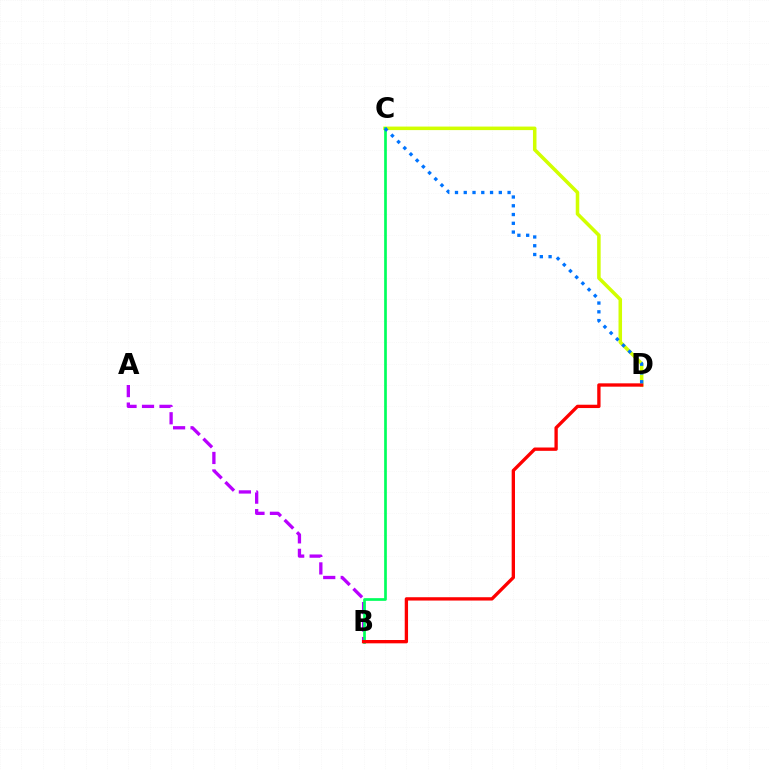{('A', 'B'): [{'color': '#b900ff', 'line_style': 'dashed', 'thickness': 2.38}], ('C', 'D'): [{'color': '#d1ff00', 'line_style': 'solid', 'thickness': 2.54}, {'color': '#0074ff', 'line_style': 'dotted', 'thickness': 2.38}], ('B', 'C'): [{'color': '#00ff5c', 'line_style': 'solid', 'thickness': 1.94}], ('B', 'D'): [{'color': '#ff0000', 'line_style': 'solid', 'thickness': 2.4}]}